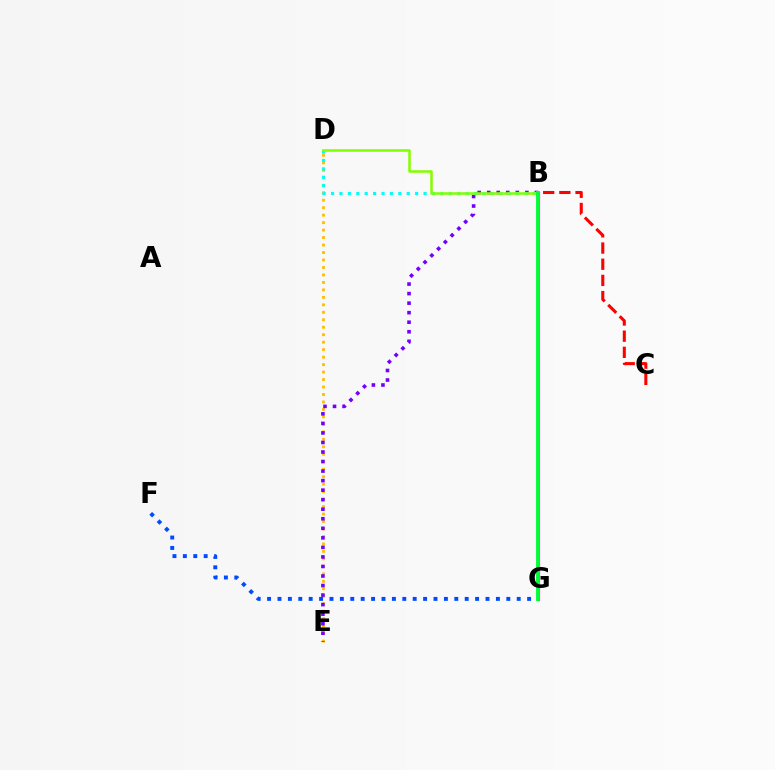{('D', 'E'): [{'color': '#ffbd00', 'line_style': 'dotted', 'thickness': 2.03}], ('F', 'G'): [{'color': '#004bff', 'line_style': 'dotted', 'thickness': 2.83}], ('B', 'E'): [{'color': '#7200ff', 'line_style': 'dotted', 'thickness': 2.59}], ('B', 'C'): [{'color': '#ff0000', 'line_style': 'dashed', 'thickness': 2.2}], ('B', 'D'): [{'color': '#00fff6', 'line_style': 'dotted', 'thickness': 2.29}, {'color': '#84ff00', 'line_style': 'solid', 'thickness': 1.83}], ('B', 'G'): [{'color': '#ff00cf', 'line_style': 'solid', 'thickness': 2.32}, {'color': '#00ff39', 'line_style': 'solid', 'thickness': 2.8}]}